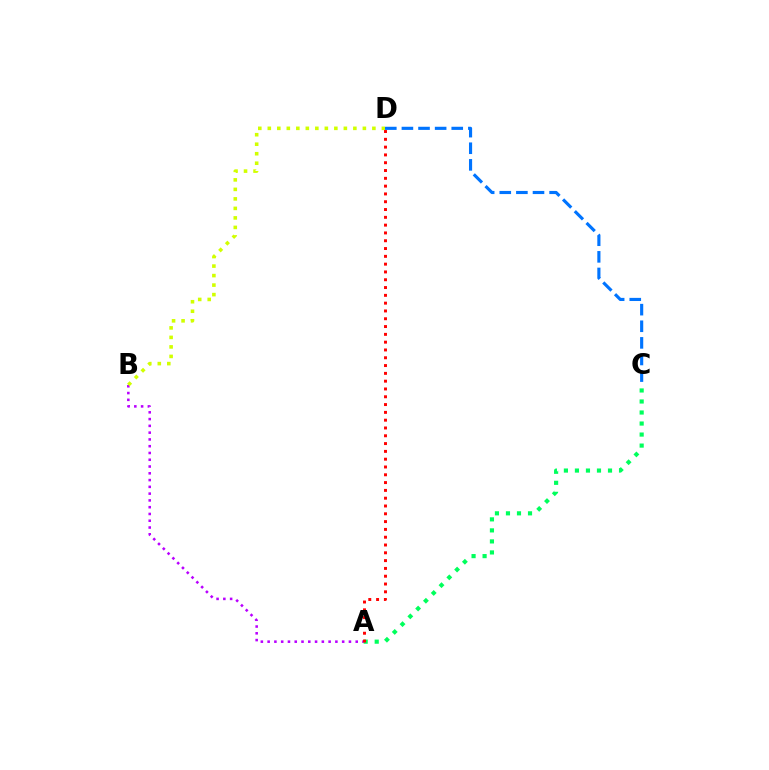{('C', 'D'): [{'color': '#0074ff', 'line_style': 'dashed', 'thickness': 2.26}], ('A', 'C'): [{'color': '#00ff5c', 'line_style': 'dotted', 'thickness': 3.0}], ('A', 'B'): [{'color': '#b900ff', 'line_style': 'dotted', 'thickness': 1.84}], ('B', 'D'): [{'color': '#d1ff00', 'line_style': 'dotted', 'thickness': 2.58}], ('A', 'D'): [{'color': '#ff0000', 'line_style': 'dotted', 'thickness': 2.12}]}